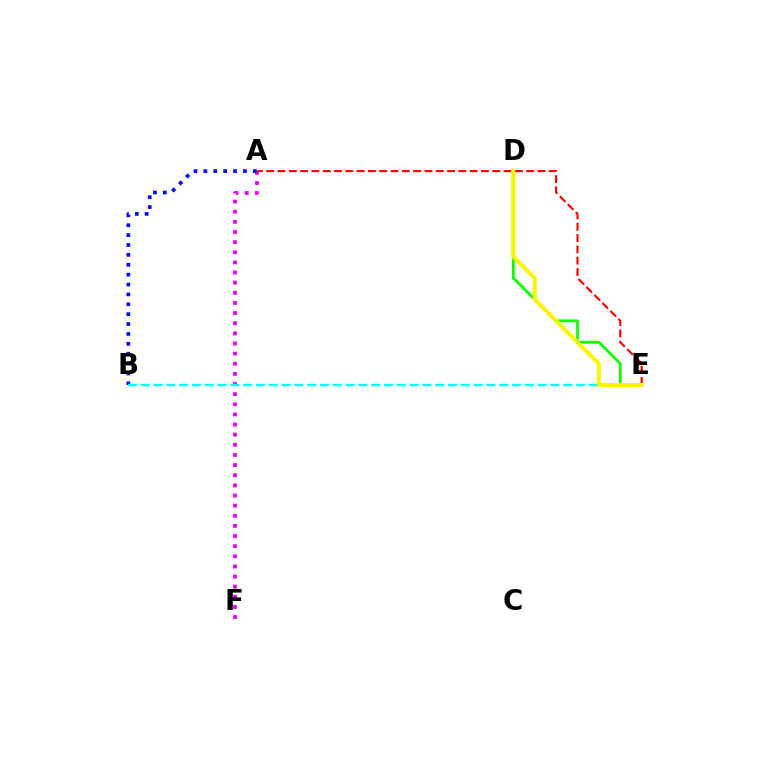{('D', 'E'): [{'color': '#08ff00', 'line_style': 'solid', 'thickness': 1.97}, {'color': '#fcf500', 'line_style': 'solid', 'thickness': 2.87}], ('A', 'F'): [{'color': '#ee00ff', 'line_style': 'dotted', 'thickness': 2.75}], ('A', 'E'): [{'color': '#ff0000', 'line_style': 'dashed', 'thickness': 1.54}], ('A', 'B'): [{'color': '#0010ff', 'line_style': 'dotted', 'thickness': 2.69}], ('B', 'E'): [{'color': '#00fff6', 'line_style': 'dashed', 'thickness': 1.74}]}